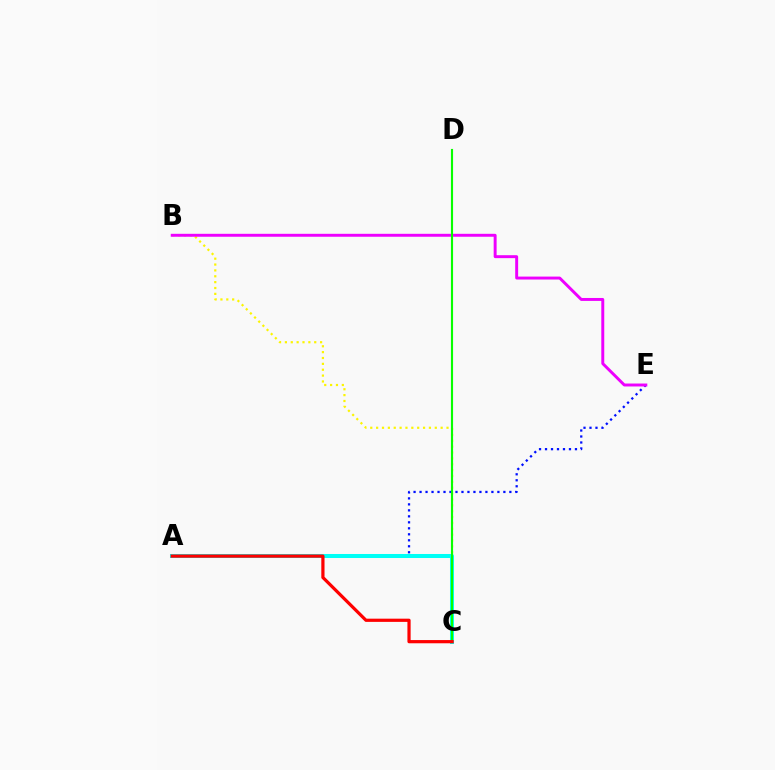{('B', 'C'): [{'color': '#fcf500', 'line_style': 'dotted', 'thickness': 1.59}], ('A', 'E'): [{'color': '#0010ff', 'line_style': 'dotted', 'thickness': 1.63}], ('B', 'E'): [{'color': '#ee00ff', 'line_style': 'solid', 'thickness': 2.12}], ('A', 'C'): [{'color': '#00fff6', 'line_style': 'solid', 'thickness': 2.9}, {'color': '#ff0000', 'line_style': 'solid', 'thickness': 2.31}], ('C', 'D'): [{'color': '#08ff00', 'line_style': 'solid', 'thickness': 1.53}]}